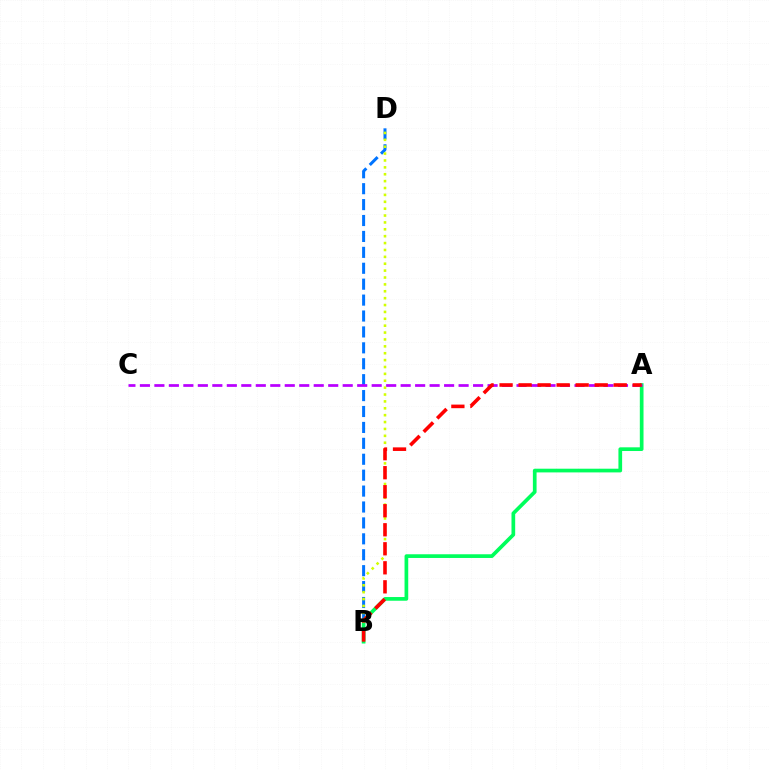{('B', 'D'): [{'color': '#0074ff', 'line_style': 'dashed', 'thickness': 2.16}, {'color': '#d1ff00', 'line_style': 'dotted', 'thickness': 1.87}], ('A', 'B'): [{'color': '#00ff5c', 'line_style': 'solid', 'thickness': 2.66}, {'color': '#ff0000', 'line_style': 'dashed', 'thickness': 2.58}], ('A', 'C'): [{'color': '#b900ff', 'line_style': 'dashed', 'thickness': 1.97}]}